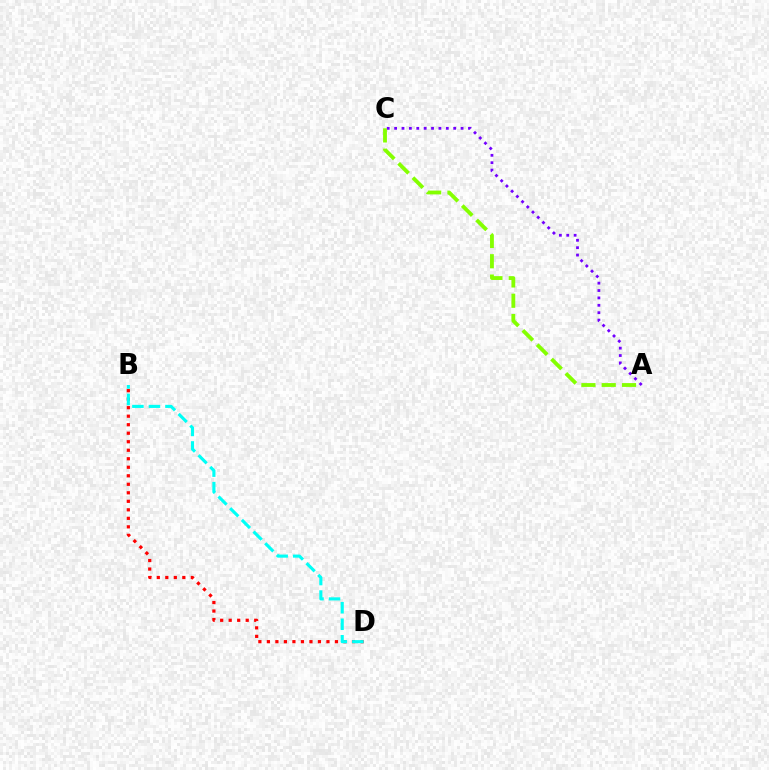{('B', 'D'): [{'color': '#ff0000', 'line_style': 'dotted', 'thickness': 2.31}, {'color': '#00fff6', 'line_style': 'dashed', 'thickness': 2.24}], ('A', 'C'): [{'color': '#7200ff', 'line_style': 'dotted', 'thickness': 2.01}, {'color': '#84ff00', 'line_style': 'dashed', 'thickness': 2.76}]}